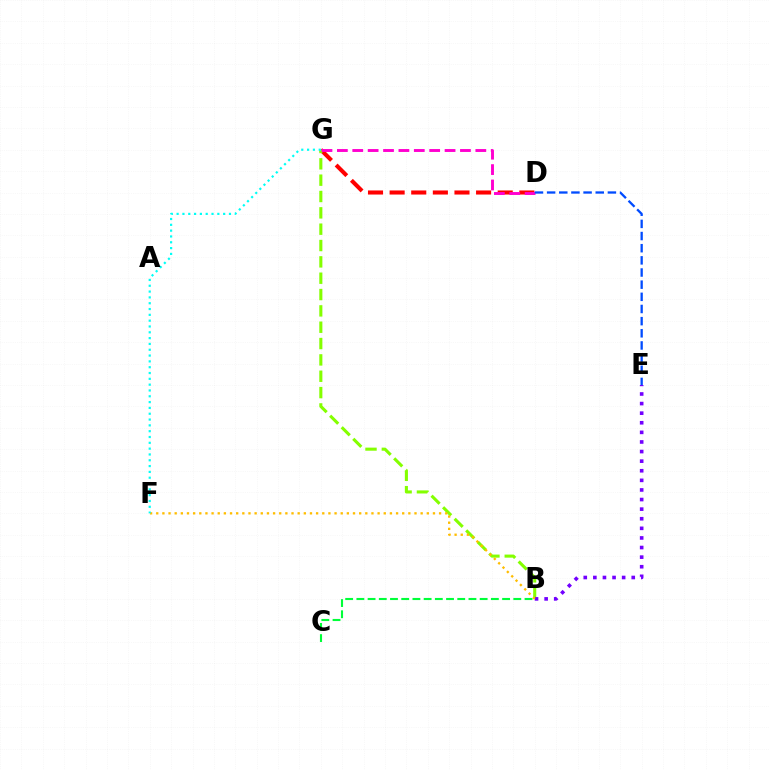{('D', 'G'): [{'color': '#ff0000', 'line_style': 'dashed', 'thickness': 2.94}, {'color': '#ff00cf', 'line_style': 'dashed', 'thickness': 2.09}], ('B', 'G'): [{'color': '#84ff00', 'line_style': 'dashed', 'thickness': 2.22}], ('B', 'E'): [{'color': '#7200ff', 'line_style': 'dotted', 'thickness': 2.61}], ('B', 'F'): [{'color': '#ffbd00', 'line_style': 'dotted', 'thickness': 1.67}], ('D', 'E'): [{'color': '#004bff', 'line_style': 'dashed', 'thickness': 1.65}], ('F', 'G'): [{'color': '#00fff6', 'line_style': 'dotted', 'thickness': 1.58}], ('B', 'C'): [{'color': '#00ff39', 'line_style': 'dashed', 'thickness': 1.52}]}